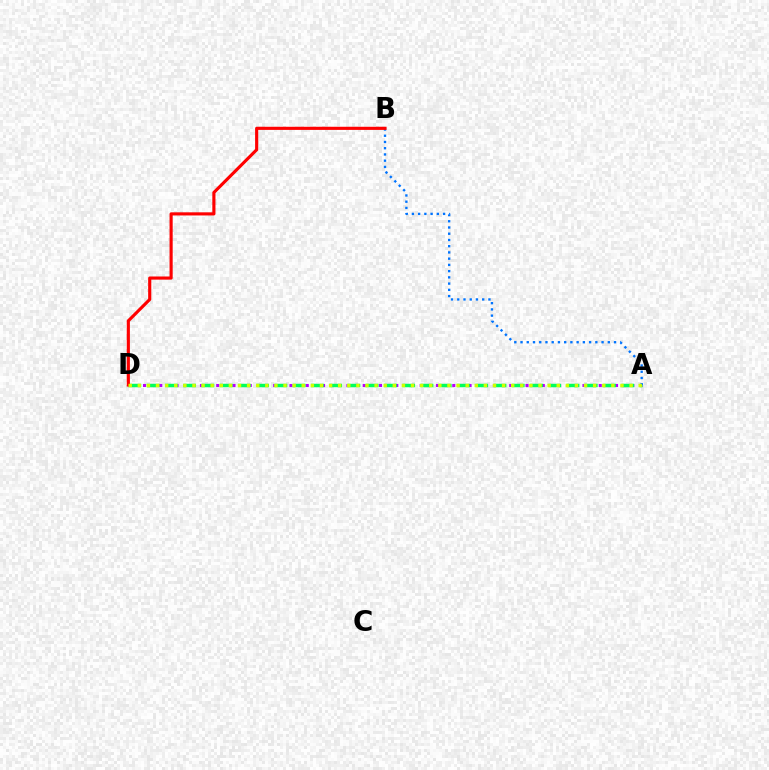{('A', 'D'): [{'color': '#b900ff', 'line_style': 'dotted', 'thickness': 2.21}, {'color': '#00ff5c', 'line_style': 'dashed', 'thickness': 2.48}, {'color': '#d1ff00', 'line_style': 'dotted', 'thickness': 2.47}], ('A', 'B'): [{'color': '#0074ff', 'line_style': 'dotted', 'thickness': 1.69}], ('B', 'D'): [{'color': '#ff0000', 'line_style': 'solid', 'thickness': 2.26}]}